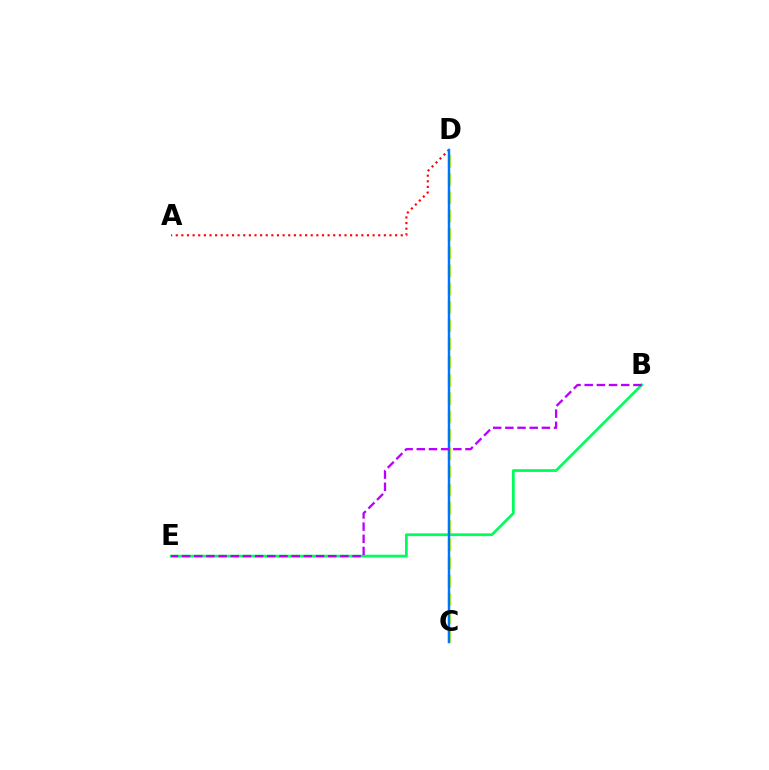{('C', 'D'): [{'color': '#d1ff00', 'line_style': 'dashed', 'thickness': 2.48}, {'color': '#0074ff', 'line_style': 'solid', 'thickness': 1.78}], ('A', 'D'): [{'color': '#ff0000', 'line_style': 'dotted', 'thickness': 1.53}], ('B', 'E'): [{'color': '#00ff5c', 'line_style': 'solid', 'thickness': 2.0}, {'color': '#b900ff', 'line_style': 'dashed', 'thickness': 1.65}]}